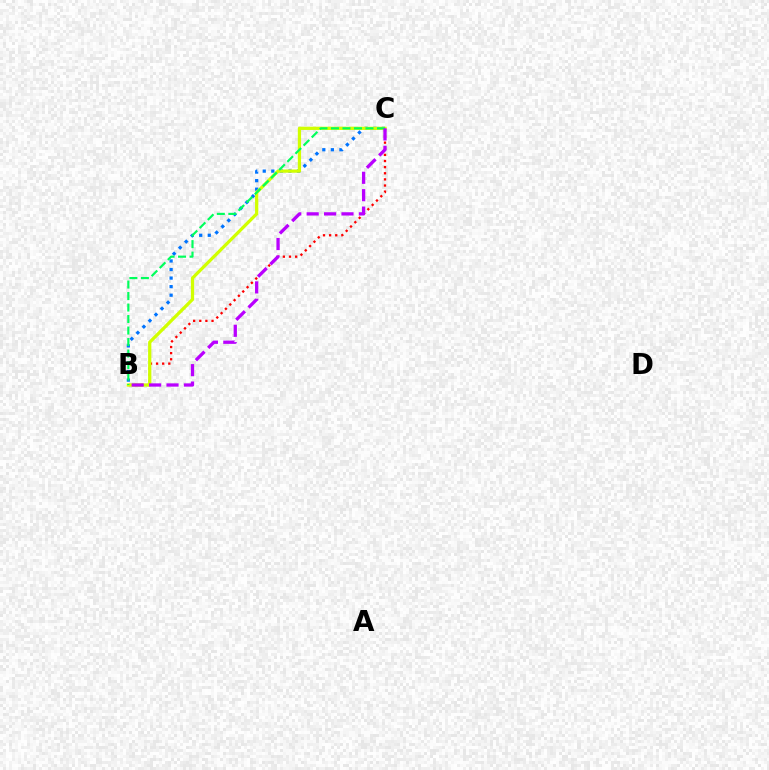{('B', 'C'): [{'color': '#ff0000', 'line_style': 'dotted', 'thickness': 1.66}, {'color': '#0074ff', 'line_style': 'dotted', 'thickness': 2.32}, {'color': '#d1ff00', 'line_style': 'solid', 'thickness': 2.33}, {'color': '#00ff5c', 'line_style': 'dashed', 'thickness': 1.56}, {'color': '#b900ff', 'line_style': 'dashed', 'thickness': 2.37}]}